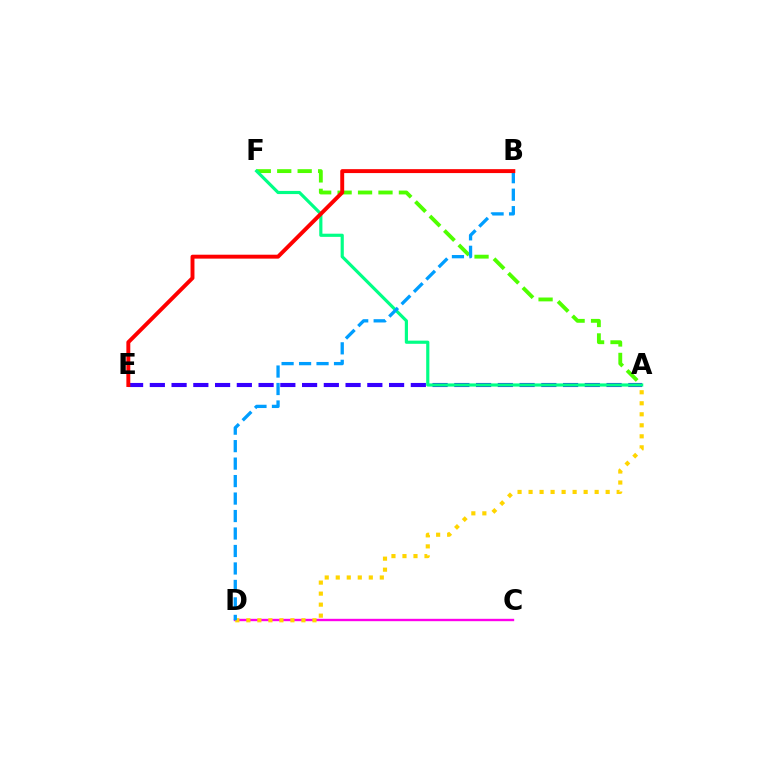{('C', 'D'): [{'color': '#ff00ed', 'line_style': 'solid', 'thickness': 1.71}], ('A', 'D'): [{'color': '#ffd500', 'line_style': 'dotted', 'thickness': 2.99}], ('A', 'F'): [{'color': '#4fff00', 'line_style': 'dashed', 'thickness': 2.78}, {'color': '#00ff86', 'line_style': 'solid', 'thickness': 2.28}], ('A', 'E'): [{'color': '#3700ff', 'line_style': 'dashed', 'thickness': 2.95}], ('B', 'D'): [{'color': '#009eff', 'line_style': 'dashed', 'thickness': 2.37}], ('B', 'E'): [{'color': '#ff0000', 'line_style': 'solid', 'thickness': 2.82}]}